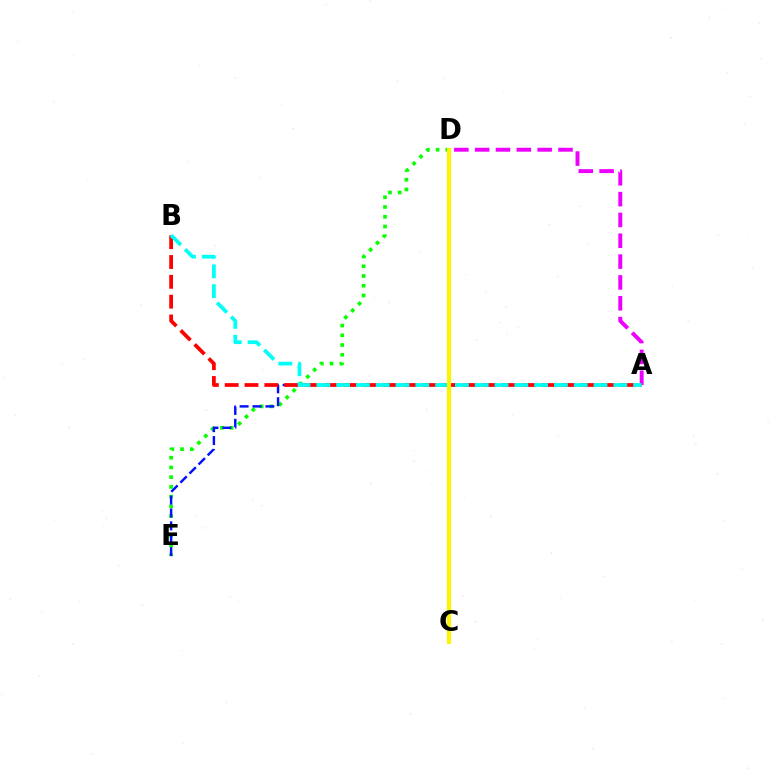{('D', 'E'): [{'color': '#08ff00', 'line_style': 'dotted', 'thickness': 2.64}], ('A', 'E'): [{'color': '#0010ff', 'line_style': 'dashed', 'thickness': 1.75}], ('A', 'D'): [{'color': '#ee00ff', 'line_style': 'dashed', 'thickness': 2.83}], ('A', 'B'): [{'color': '#ff0000', 'line_style': 'dashed', 'thickness': 2.69}, {'color': '#00fff6', 'line_style': 'dashed', 'thickness': 2.69}], ('C', 'D'): [{'color': '#fcf500', 'line_style': 'solid', 'thickness': 2.97}]}